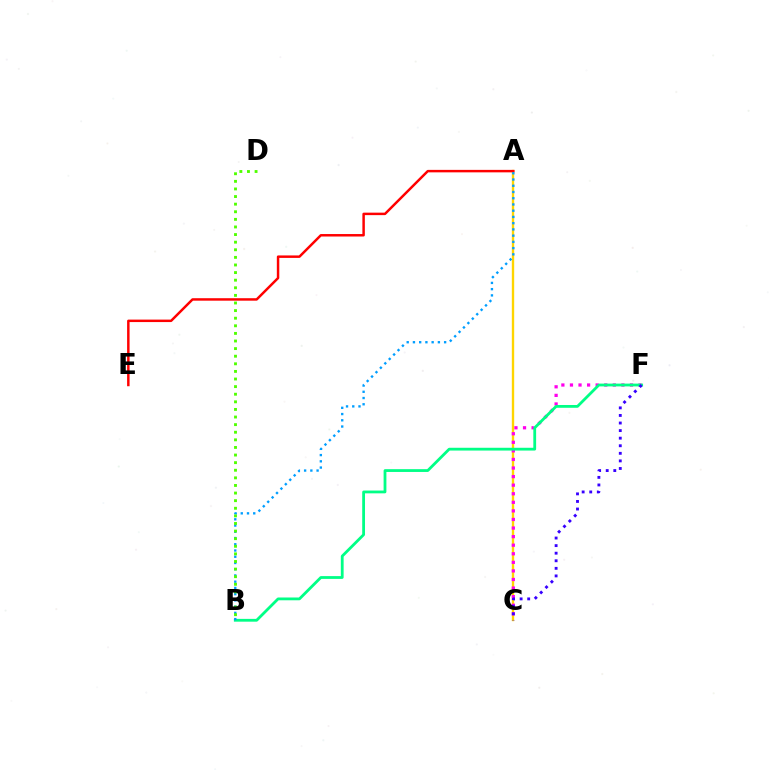{('A', 'C'): [{'color': '#ffd500', 'line_style': 'solid', 'thickness': 1.7}], ('C', 'F'): [{'color': '#ff00ed', 'line_style': 'dotted', 'thickness': 2.33}, {'color': '#3700ff', 'line_style': 'dotted', 'thickness': 2.06}], ('B', 'F'): [{'color': '#00ff86', 'line_style': 'solid', 'thickness': 2.01}], ('A', 'E'): [{'color': '#ff0000', 'line_style': 'solid', 'thickness': 1.78}], ('A', 'B'): [{'color': '#009eff', 'line_style': 'dotted', 'thickness': 1.69}], ('B', 'D'): [{'color': '#4fff00', 'line_style': 'dotted', 'thickness': 2.07}]}